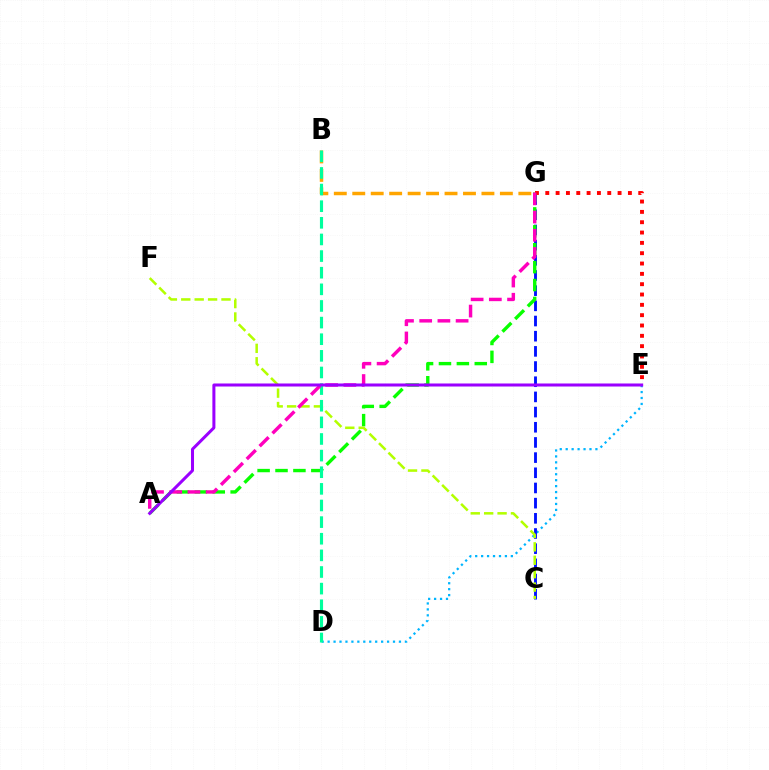{('D', 'E'): [{'color': '#00b5ff', 'line_style': 'dotted', 'thickness': 1.62}], ('C', 'G'): [{'color': '#0010ff', 'line_style': 'dashed', 'thickness': 2.06}], ('A', 'G'): [{'color': '#08ff00', 'line_style': 'dashed', 'thickness': 2.43}, {'color': '#ff00bd', 'line_style': 'dashed', 'thickness': 2.47}], ('B', 'G'): [{'color': '#ffa500', 'line_style': 'dashed', 'thickness': 2.51}], ('C', 'F'): [{'color': '#b3ff00', 'line_style': 'dashed', 'thickness': 1.82}], ('E', 'G'): [{'color': '#ff0000', 'line_style': 'dotted', 'thickness': 2.81}], ('B', 'D'): [{'color': '#00ff9d', 'line_style': 'dashed', 'thickness': 2.26}], ('A', 'E'): [{'color': '#9b00ff', 'line_style': 'solid', 'thickness': 2.18}]}